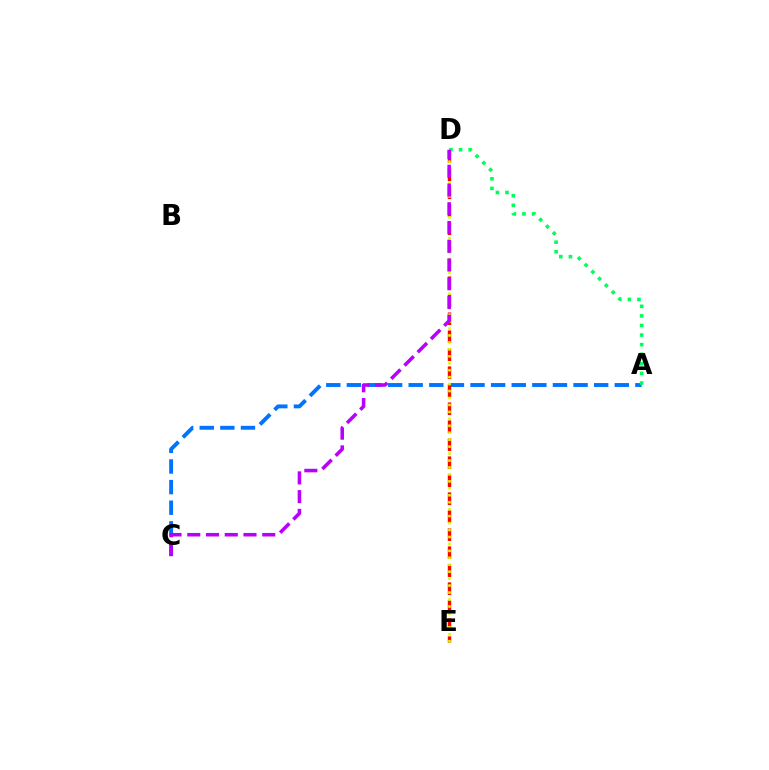{('A', 'C'): [{'color': '#0074ff', 'line_style': 'dashed', 'thickness': 2.8}], ('D', 'E'): [{'color': '#ff0000', 'line_style': 'dashed', 'thickness': 2.44}, {'color': '#d1ff00', 'line_style': 'dotted', 'thickness': 1.89}], ('A', 'D'): [{'color': '#00ff5c', 'line_style': 'dotted', 'thickness': 2.6}], ('C', 'D'): [{'color': '#b900ff', 'line_style': 'dashed', 'thickness': 2.55}]}